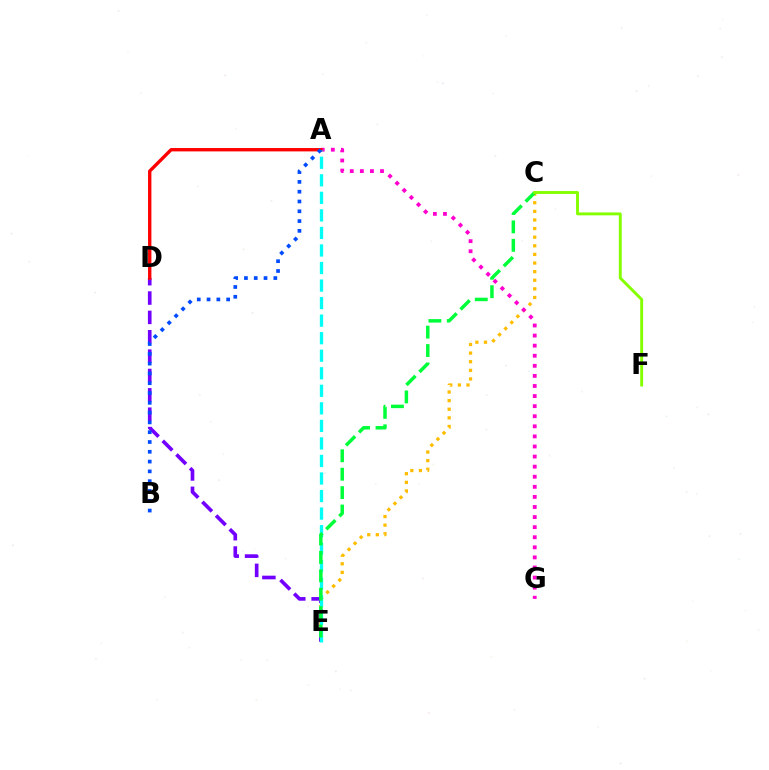{('C', 'E'): [{'color': '#ffbd00', 'line_style': 'dotted', 'thickness': 2.34}, {'color': '#00ff39', 'line_style': 'dashed', 'thickness': 2.5}], ('A', 'G'): [{'color': '#ff00cf', 'line_style': 'dotted', 'thickness': 2.74}], ('D', 'E'): [{'color': '#7200ff', 'line_style': 'dashed', 'thickness': 2.63}], ('A', 'D'): [{'color': '#ff0000', 'line_style': 'solid', 'thickness': 2.42}], ('A', 'E'): [{'color': '#00fff6', 'line_style': 'dashed', 'thickness': 2.38}], ('A', 'B'): [{'color': '#004bff', 'line_style': 'dotted', 'thickness': 2.66}], ('C', 'F'): [{'color': '#84ff00', 'line_style': 'solid', 'thickness': 2.09}]}